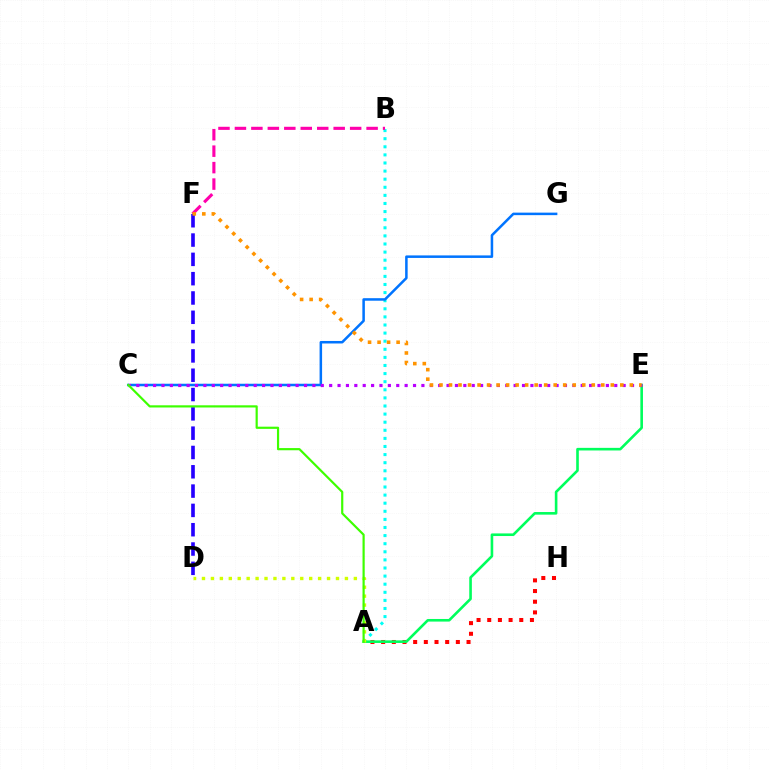{('A', 'B'): [{'color': '#00fff6', 'line_style': 'dotted', 'thickness': 2.2}], ('A', 'H'): [{'color': '#ff0000', 'line_style': 'dotted', 'thickness': 2.9}], ('C', 'G'): [{'color': '#0074ff', 'line_style': 'solid', 'thickness': 1.82}], ('B', 'F'): [{'color': '#ff00ac', 'line_style': 'dashed', 'thickness': 2.24}], ('A', 'E'): [{'color': '#00ff5c', 'line_style': 'solid', 'thickness': 1.88}], ('A', 'D'): [{'color': '#d1ff00', 'line_style': 'dotted', 'thickness': 2.43}], ('C', 'E'): [{'color': '#b900ff', 'line_style': 'dotted', 'thickness': 2.28}], ('D', 'F'): [{'color': '#2500ff', 'line_style': 'dashed', 'thickness': 2.62}], ('E', 'F'): [{'color': '#ff9400', 'line_style': 'dotted', 'thickness': 2.59}], ('A', 'C'): [{'color': '#3dff00', 'line_style': 'solid', 'thickness': 1.58}]}